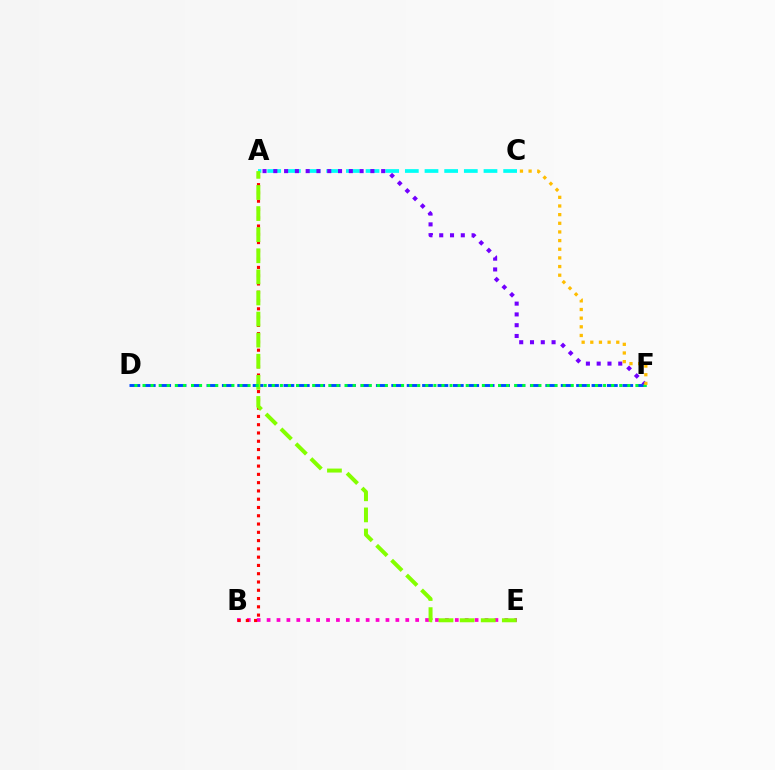{('B', 'E'): [{'color': '#ff00cf', 'line_style': 'dotted', 'thickness': 2.69}], ('A', 'B'): [{'color': '#ff0000', 'line_style': 'dotted', 'thickness': 2.25}], ('A', 'C'): [{'color': '#00fff6', 'line_style': 'dashed', 'thickness': 2.67}], ('D', 'F'): [{'color': '#004bff', 'line_style': 'dashed', 'thickness': 2.09}, {'color': '#00ff39', 'line_style': 'dotted', 'thickness': 2.2}], ('A', 'F'): [{'color': '#7200ff', 'line_style': 'dotted', 'thickness': 2.93}], ('A', 'E'): [{'color': '#84ff00', 'line_style': 'dashed', 'thickness': 2.87}], ('C', 'F'): [{'color': '#ffbd00', 'line_style': 'dotted', 'thickness': 2.35}]}